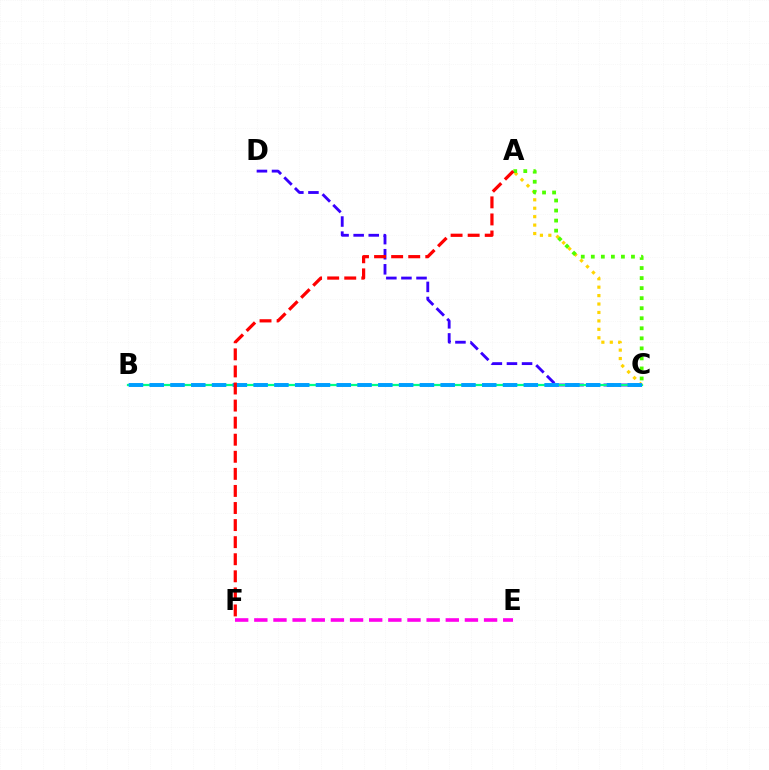{('E', 'F'): [{'color': '#ff00ed', 'line_style': 'dashed', 'thickness': 2.6}], ('C', 'D'): [{'color': '#3700ff', 'line_style': 'dashed', 'thickness': 2.05}], ('B', 'C'): [{'color': '#00ff86', 'line_style': 'solid', 'thickness': 1.61}, {'color': '#009eff', 'line_style': 'dashed', 'thickness': 2.82}], ('A', 'C'): [{'color': '#ffd500', 'line_style': 'dotted', 'thickness': 2.29}, {'color': '#4fff00', 'line_style': 'dotted', 'thickness': 2.73}], ('A', 'F'): [{'color': '#ff0000', 'line_style': 'dashed', 'thickness': 2.32}]}